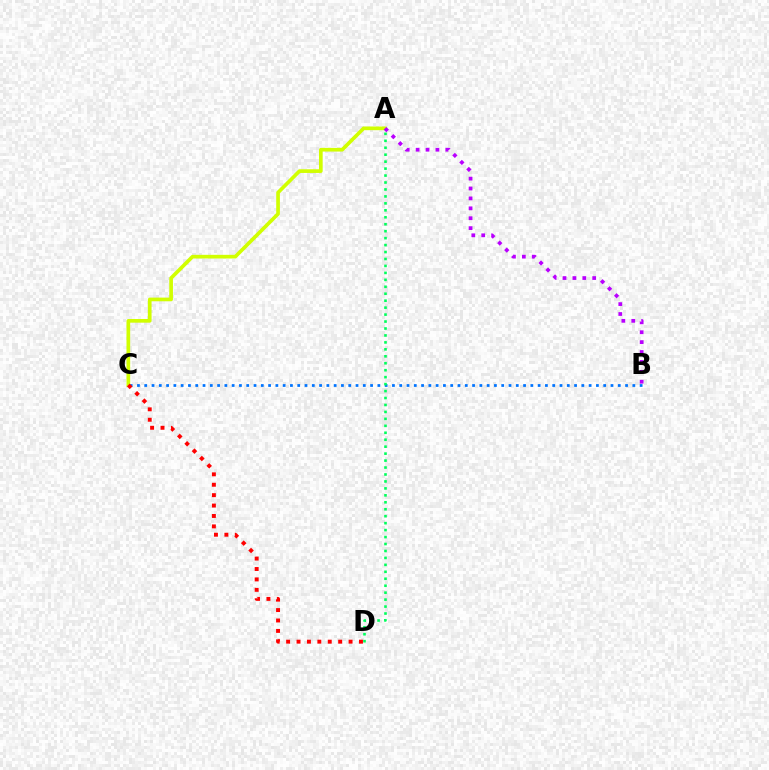{('B', 'C'): [{'color': '#0074ff', 'line_style': 'dotted', 'thickness': 1.98}], ('A', 'C'): [{'color': '#d1ff00', 'line_style': 'solid', 'thickness': 2.65}], ('A', 'D'): [{'color': '#00ff5c', 'line_style': 'dotted', 'thickness': 1.89}], ('C', 'D'): [{'color': '#ff0000', 'line_style': 'dotted', 'thickness': 2.83}], ('A', 'B'): [{'color': '#b900ff', 'line_style': 'dotted', 'thickness': 2.69}]}